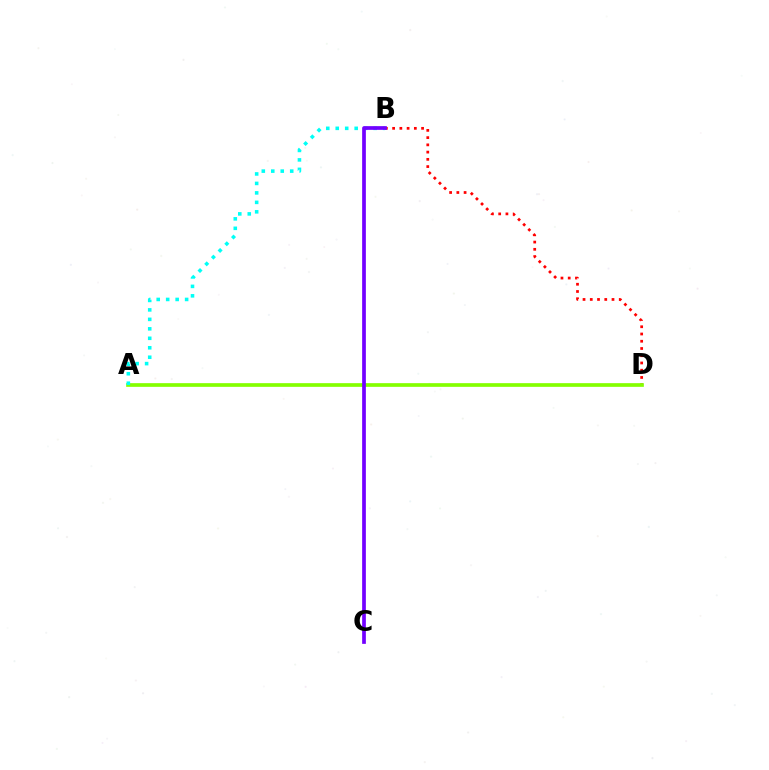{('B', 'D'): [{'color': '#ff0000', 'line_style': 'dotted', 'thickness': 1.97}], ('A', 'D'): [{'color': '#84ff00', 'line_style': 'solid', 'thickness': 2.65}], ('A', 'B'): [{'color': '#00fff6', 'line_style': 'dotted', 'thickness': 2.57}], ('B', 'C'): [{'color': '#7200ff', 'line_style': 'solid', 'thickness': 2.67}]}